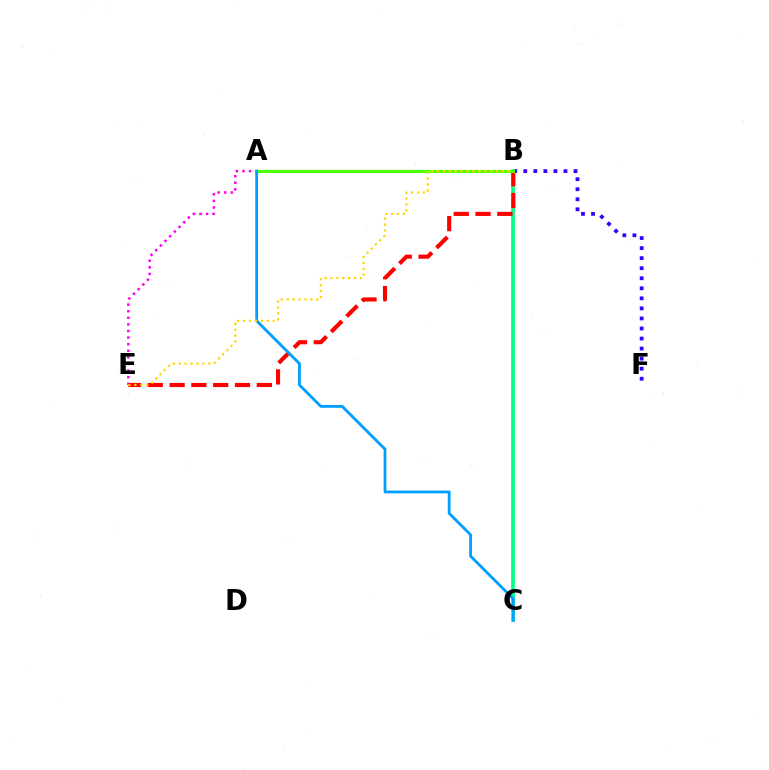{('A', 'E'): [{'color': '#ff00ed', 'line_style': 'dotted', 'thickness': 1.79}], ('B', 'F'): [{'color': '#3700ff', 'line_style': 'dotted', 'thickness': 2.73}], ('B', 'C'): [{'color': '#00ff86', 'line_style': 'solid', 'thickness': 2.63}], ('B', 'E'): [{'color': '#ff0000', 'line_style': 'dashed', 'thickness': 2.96}, {'color': '#ffd500', 'line_style': 'dotted', 'thickness': 1.61}], ('A', 'B'): [{'color': '#4fff00', 'line_style': 'solid', 'thickness': 2.29}], ('A', 'C'): [{'color': '#009eff', 'line_style': 'solid', 'thickness': 2.02}]}